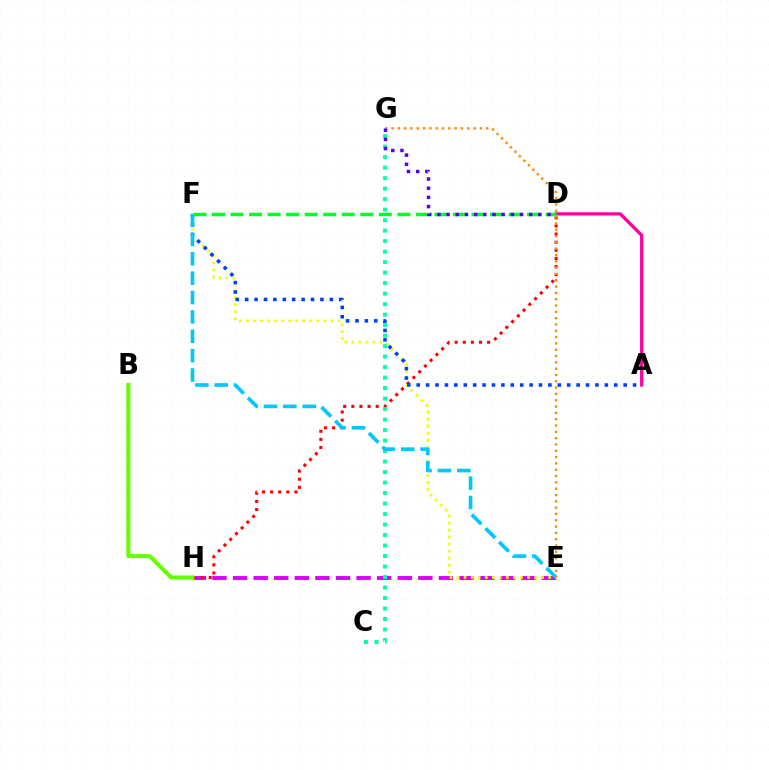{('E', 'H'): [{'color': '#d600ff', 'line_style': 'dashed', 'thickness': 2.8}], ('E', 'F'): [{'color': '#eeff00', 'line_style': 'dotted', 'thickness': 1.91}, {'color': '#00c7ff', 'line_style': 'dashed', 'thickness': 2.63}], ('D', 'H'): [{'color': '#ff0000', 'line_style': 'dotted', 'thickness': 2.21}], ('C', 'G'): [{'color': '#00ffaf', 'line_style': 'dotted', 'thickness': 2.85}], ('B', 'H'): [{'color': '#66ff00', 'line_style': 'solid', 'thickness': 2.92}], ('A', 'F'): [{'color': '#003fff', 'line_style': 'dotted', 'thickness': 2.56}], ('A', 'D'): [{'color': '#ff00a0', 'line_style': 'solid', 'thickness': 2.34}], ('E', 'G'): [{'color': '#ff8800', 'line_style': 'dotted', 'thickness': 1.72}], ('D', 'F'): [{'color': '#00ff27', 'line_style': 'dashed', 'thickness': 2.52}], ('D', 'G'): [{'color': '#4f00ff', 'line_style': 'dotted', 'thickness': 2.49}]}